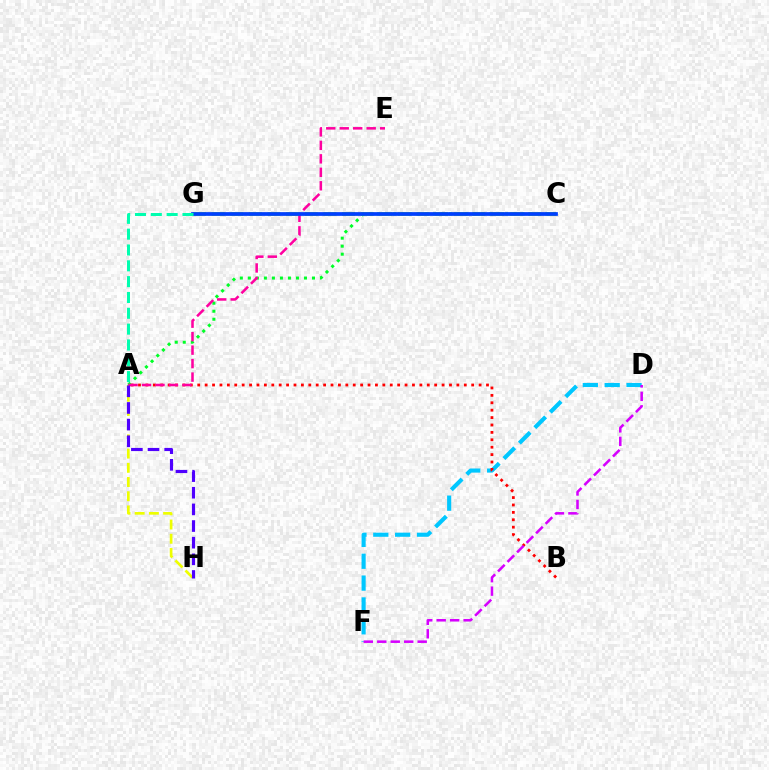{('C', 'G'): [{'color': '#ff8800', 'line_style': 'dashed', 'thickness': 1.64}, {'color': '#66ff00', 'line_style': 'dashed', 'thickness': 2.53}, {'color': '#003fff', 'line_style': 'solid', 'thickness': 2.69}], ('D', 'F'): [{'color': '#00c7ff', 'line_style': 'dashed', 'thickness': 2.97}, {'color': '#d600ff', 'line_style': 'dashed', 'thickness': 1.83}], ('A', 'B'): [{'color': '#ff0000', 'line_style': 'dotted', 'thickness': 2.01}], ('A', 'H'): [{'color': '#eeff00', 'line_style': 'dashed', 'thickness': 1.93}, {'color': '#4f00ff', 'line_style': 'dashed', 'thickness': 2.26}], ('A', 'C'): [{'color': '#00ff27', 'line_style': 'dotted', 'thickness': 2.18}], ('A', 'E'): [{'color': '#ff00a0', 'line_style': 'dashed', 'thickness': 1.83}], ('A', 'G'): [{'color': '#00ffaf', 'line_style': 'dashed', 'thickness': 2.15}]}